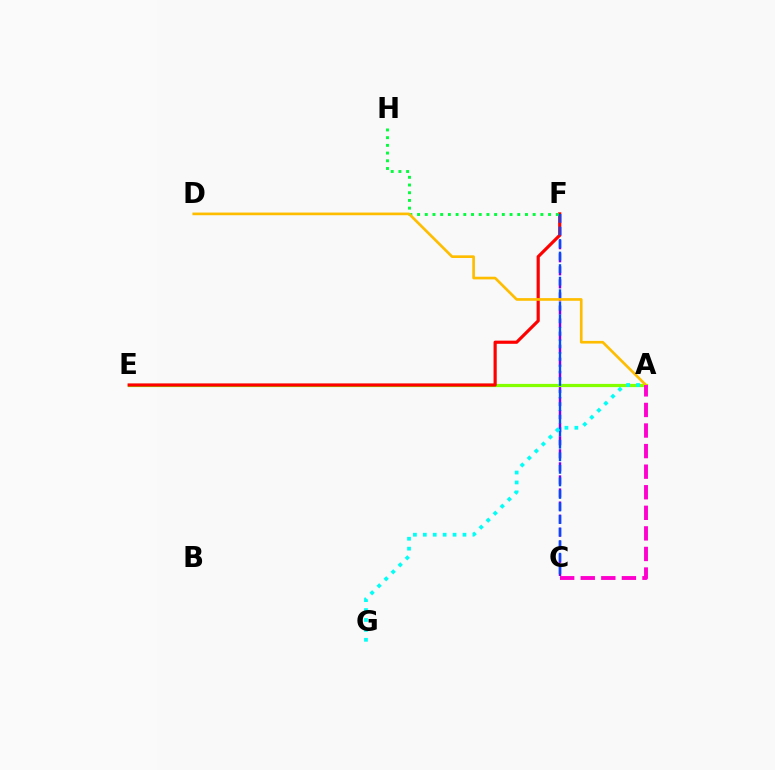{('C', 'F'): [{'color': '#7200ff', 'line_style': 'dashed', 'thickness': 1.78}, {'color': '#004bff', 'line_style': 'dashed', 'thickness': 1.7}], ('A', 'E'): [{'color': '#84ff00', 'line_style': 'solid', 'thickness': 2.32}], ('E', 'F'): [{'color': '#ff0000', 'line_style': 'solid', 'thickness': 2.28}], ('F', 'H'): [{'color': '#00ff39', 'line_style': 'dotted', 'thickness': 2.09}], ('A', 'G'): [{'color': '#00fff6', 'line_style': 'dotted', 'thickness': 2.69}], ('A', 'D'): [{'color': '#ffbd00', 'line_style': 'solid', 'thickness': 1.92}], ('A', 'C'): [{'color': '#ff00cf', 'line_style': 'dashed', 'thickness': 2.79}]}